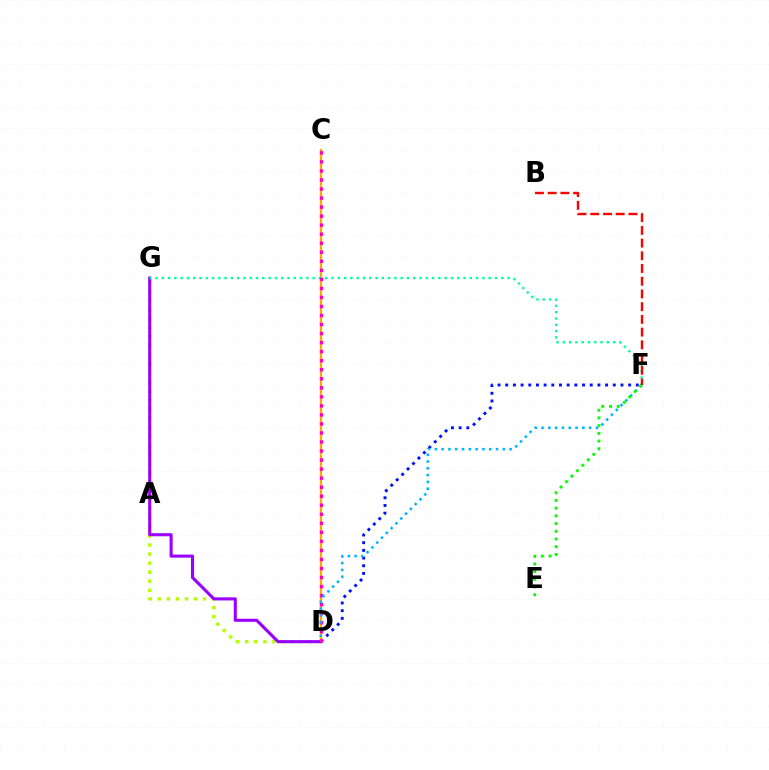{('D', 'G'): [{'color': '#b3ff00', 'line_style': 'dotted', 'thickness': 2.46}, {'color': '#9b00ff', 'line_style': 'solid', 'thickness': 2.22}], ('D', 'F'): [{'color': '#0010ff', 'line_style': 'dotted', 'thickness': 2.09}, {'color': '#00b5ff', 'line_style': 'dotted', 'thickness': 1.85}], ('C', 'D'): [{'color': '#ffa500', 'line_style': 'solid', 'thickness': 1.62}, {'color': '#ff00bd', 'line_style': 'dotted', 'thickness': 2.45}], ('F', 'G'): [{'color': '#00ff9d', 'line_style': 'dotted', 'thickness': 1.71}], ('E', 'F'): [{'color': '#08ff00', 'line_style': 'dotted', 'thickness': 2.1}], ('B', 'F'): [{'color': '#ff0000', 'line_style': 'dashed', 'thickness': 1.73}]}